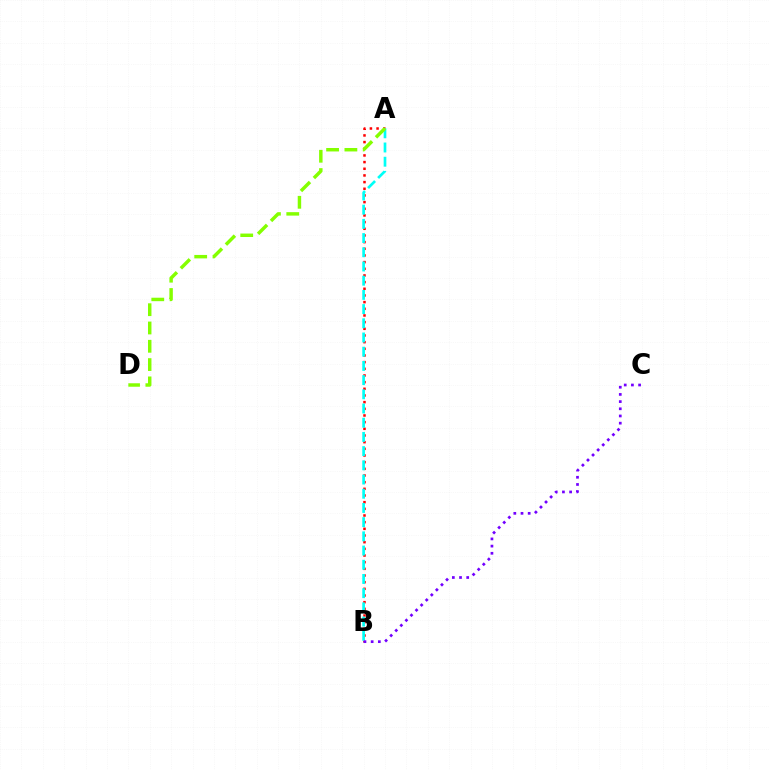{('A', 'B'): [{'color': '#ff0000', 'line_style': 'dotted', 'thickness': 1.81}, {'color': '#00fff6', 'line_style': 'dashed', 'thickness': 1.93}], ('A', 'D'): [{'color': '#84ff00', 'line_style': 'dashed', 'thickness': 2.49}], ('B', 'C'): [{'color': '#7200ff', 'line_style': 'dotted', 'thickness': 1.95}]}